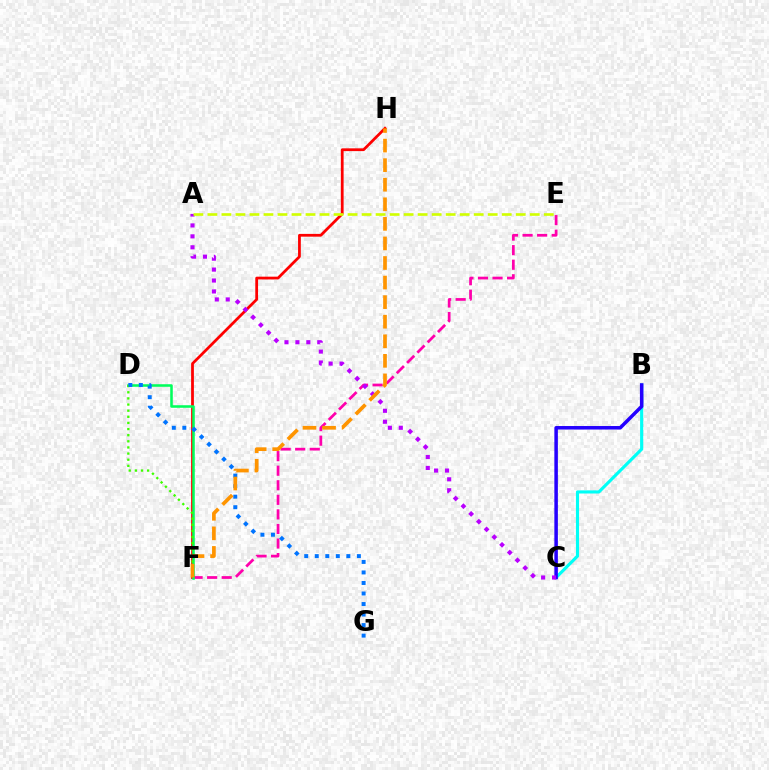{('B', 'C'): [{'color': '#00fff6', 'line_style': 'solid', 'thickness': 2.25}, {'color': '#2500ff', 'line_style': 'solid', 'thickness': 2.53}], ('F', 'H'): [{'color': '#ff0000', 'line_style': 'solid', 'thickness': 1.99}, {'color': '#ff9400', 'line_style': 'dashed', 'thickness': 2.66}], ('E', 'F'): [{'color': '#ff00ac', 'line_style': 'dashed', 'thickness': 1.98}], ('D', 'F'): [{'color': '#00ff5c', 'line_style': 'solid', 'thickness': 1.84}, {'color': '#3dff00', 'line_style': 'dotted', 'thickness': 1.67}], ('D', 'G'): [{'color': '#0074ff', 'line_style': 'dotted', 'thickness': 2.86}], ('A', 'C'): [{'color': '#b900ff', 'line_style': 'dotted', 'thickness': 2.97}], ('A', 'E'): [{'color': '#d1ff00', 'line_style': 'dashed', 'thickness': 1.9}]}